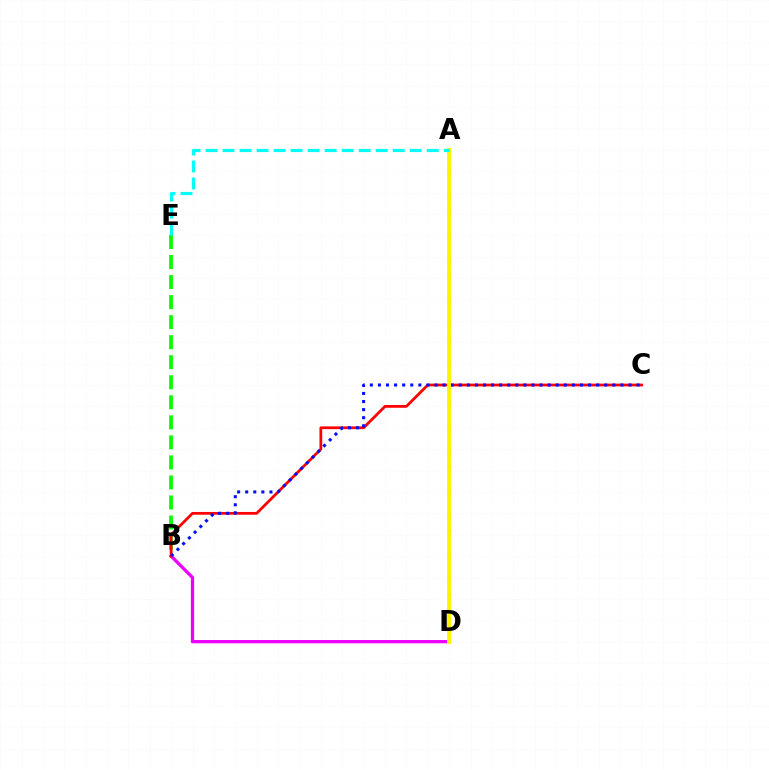{('B', 'E'): [{'color': '#08ff00', 'line_style': 'dashed', 'thickness': 2.72}], ('B', 'D'): [{'color': '#ee00ff', 'line_style': 'solid', 'thickness': 2.36}], ('B', 'C'): [{'color': '#ff0000', 'line_style': 'solid', 'thickness': 1.99}, {'color': '#0010ff', 'line_style': 'dotted', 'thickness': 2.2}], ('A', 'D'): [{'color': '#fcf500', 'line_style': 'solid', 'thickness': 2.82}], ('A', 'E'): [{'color': '#00fff6', 'line_style': 'dashed', 'thickness': 2.31}]}